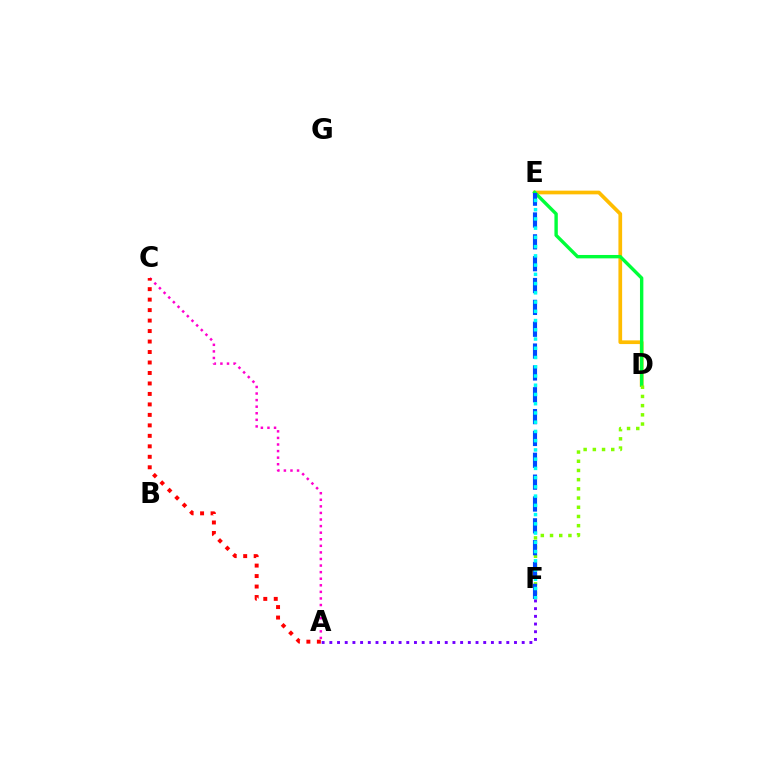{('D', 'E'): [{'color': '#ffbd00', 'line_style': 'solid', 'thickness': 2.66}, {'color': '#00ff39', 'line_style': 'solid', 'thickness': 2.44}], ('D', 'F'): [{'color': '#84ff00', 'line_style': 'dotted', 'thickness': 2.5}], ('E', 'F'): [{'color': '#004bff', 'line_style': 'dashed', 'thickness': 2.97}, {'color': '#00fff6', 'line_style': 'dotted', 'thickness': 2.51}], ('A', 'C'): [{'color': '#ff00cf', 'line_style': 'dotted', 'thickness': 1.79}, {'color': '#ff0000', 'line_style': 'dotted', 'thickness': 2.85}], ('A', 'F'): [{'color': '#7200ff', 'line_style': 'dotted', 'thickness': 2.09}]}